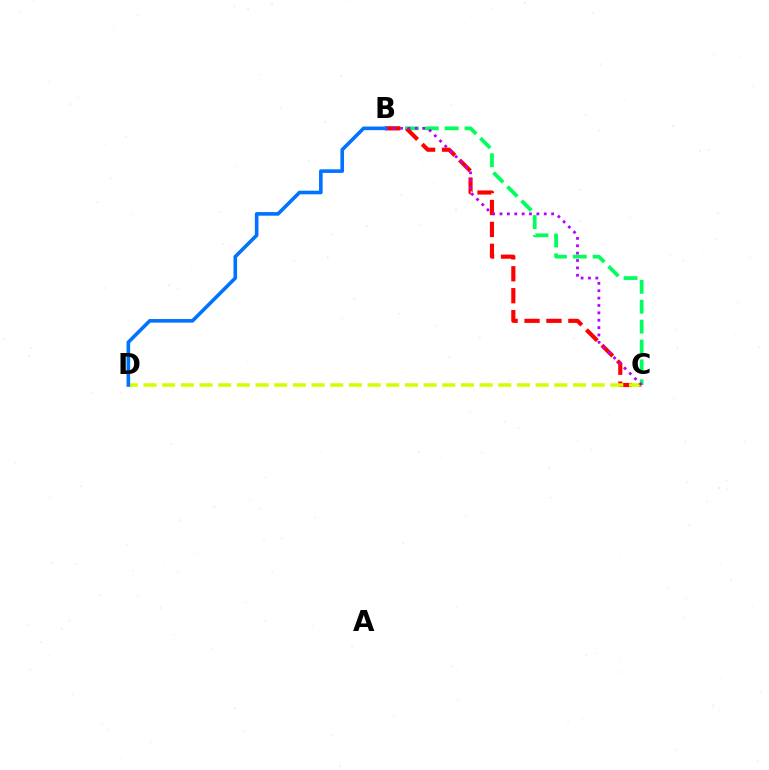{('B', 'C'): [{'color': '#00ff5c', 'line_style': 'dashed', 'thickness': 2.7}, {'color': '#ff0000', 'line_style': 'dashed', 'thickness': 2.98}, {'color': '#b900ff', 'line_style': 'dotted', 'thickness': 2.0}], ('C', 'D'): [{'color': '#d1ff00', 'line_style': 'dashed', 'thickness': 2.54}], ('B', 'D'): [{'color': '#0074ff', 'line_style': 'solid', 'thickness': 2.6}]}